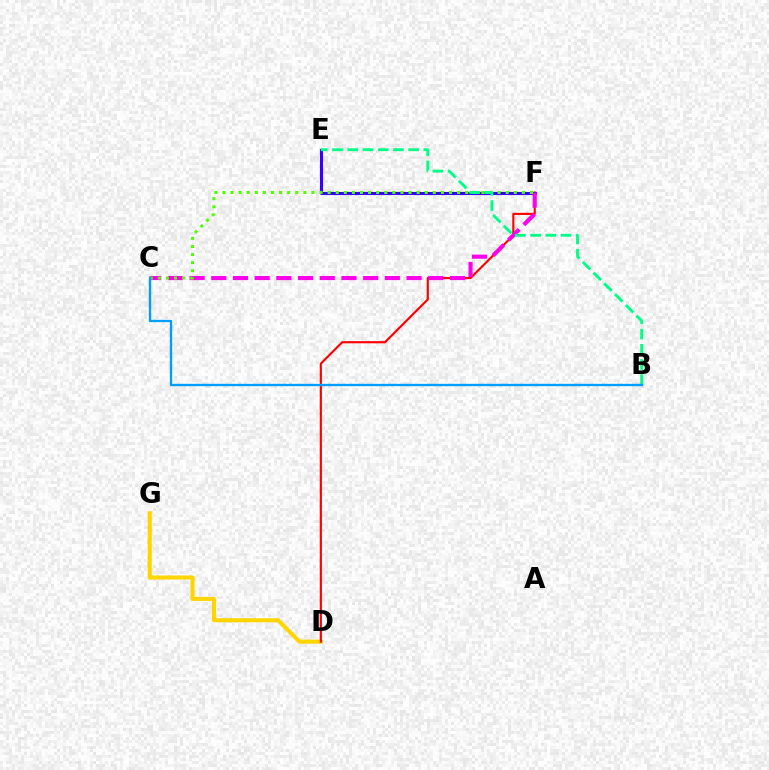{('D', 'G'): [{'color': '#ffd500', 'line_style': 'solid', 'thickness': 2.94}], ('D', 'F'): [{'color': '#ff0000', 'line_style': 'solid', 'thickness': 1.54}], ('E', 'F'): [{'color': '#3700ff', 'line_style': 'solid', 'thickness': 2.23}], ('C', 'F'): [{'color': '#ff00ed', 'line_style': 'dashed', 'thickness': 2.95}, {'color': '#4fff00', 'line_style': 'dotted', 'thickness': 2.2}], ('B', 'E'): [{'color': '#00ff86', 'line_style': 'dashed', 'thickness': 2.07}], ('B', 'C'): [{'color': '#009eff', 'line_style': 'solid', 'thickness': 1.69}]}